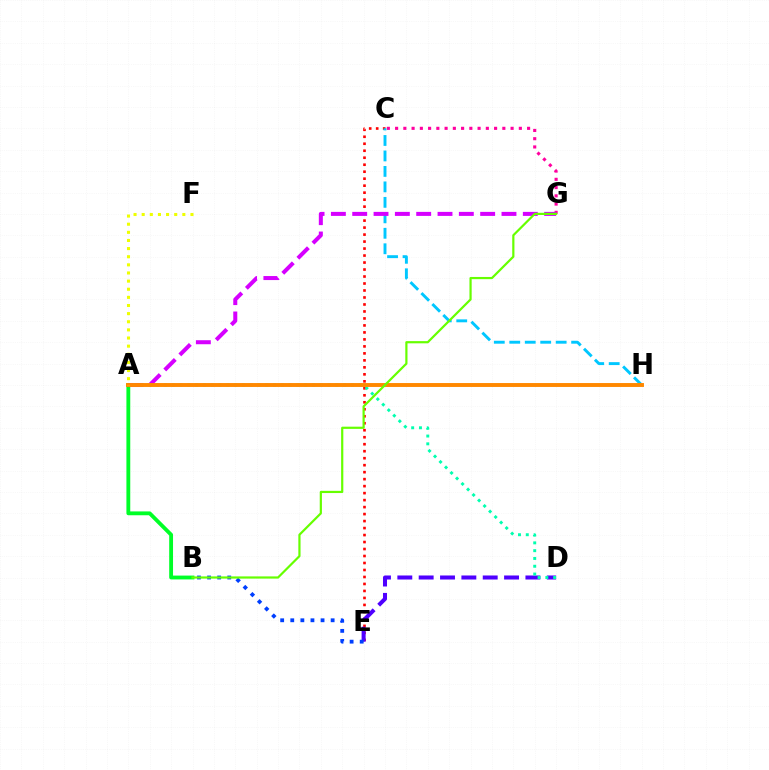{('C', 'E'): [{'color': '#ff0000', 'line_style': 'dotted', 'thickness': 1.9}], ('C', 'G'): [{'color': '#ff00a0', 'line_style': 'dotted', 'thickness': 2.24}], ('A', 'B'): [{'color': '#00ff27', 'line_style': 'solid', 'thickness': 2.76}], ('D', 'E'): [{'color': '#4f00ff', 'line_style': 'dashed', 'thickness': 2.9}], ('B', 'E'): [{'color': '#003fff', 'line_style': 'dotted', 'thickness': 2.74}], ('C', 'H'): [{'color': '#00c7ff', 'line_style': 'dashed', 'thickness': 2.1}], ('A', 'G'): [{'color': '#d600ff', 'line_style': 'dashed', 'thickness': 2.9}], ('A', 'D'): [{'color': '#00ffaf', 'line_style': 'dotted', 'thickness': 2.12}], ('A', 'H'): [{'color': '#ff8800', 'line_style': 'solid', 'thickness': 2.81}], ('B', 'G'): [{'color': '#66ff00', 'line_style': 'solid', 'thickness': 1.58}], ('A', 'F'): [{'color': '#eeff00', 'line_style': 'dotted', 'thickness': 2.21}]}